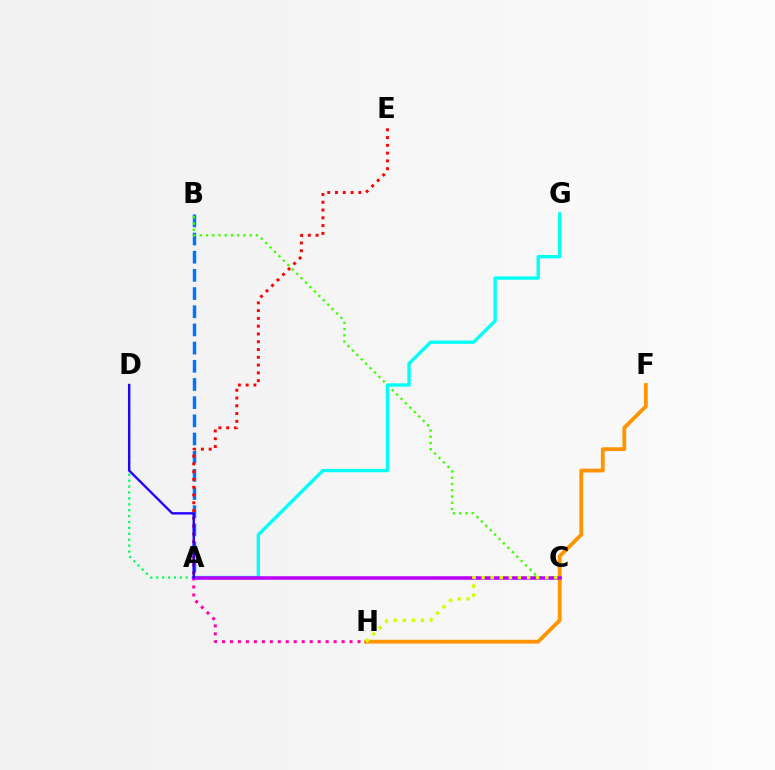{('A', 'B'): [{'color': '#0074ff', 'line_style': 'dashed', 'thickness': 2.47}], ('B', 'C'): [{'color': '#3dff00', 'line_style': 'dotted', 'thickness': 1.7}], ('A', 'D'): [{'color': '#00ff5c', 'line_style': 'dotted', 'thickness': 1.61}, {'color': '#2500ff', 'line_style': 'solid', 'thickness': 1.73}], ('F', 'H'): [{'color': '#ff9400', 'line_style': 'solid', 'thickness': 2.75}], ('A', 'G'): [{'color': '#00fff6', 'line_style': 'solid', 'thickness': 2.41}], ('A', 'H'): [{'color': '#ff00ac', 'line_style': 'dotted', 'thickness': 2.17}], ('A', 'C'): [{'color': '#b900ff', 'line_style': 'solid', 'thickness': 2.54}], ('A', 'E'): [{'color': '#ff0000', 'line_style': 'dotted', 'thickness': 2.11}], ('C', 'H'): [{'color': '#d1ff00', 'line_style': 'dotted', 'thickness': 2.47}]}